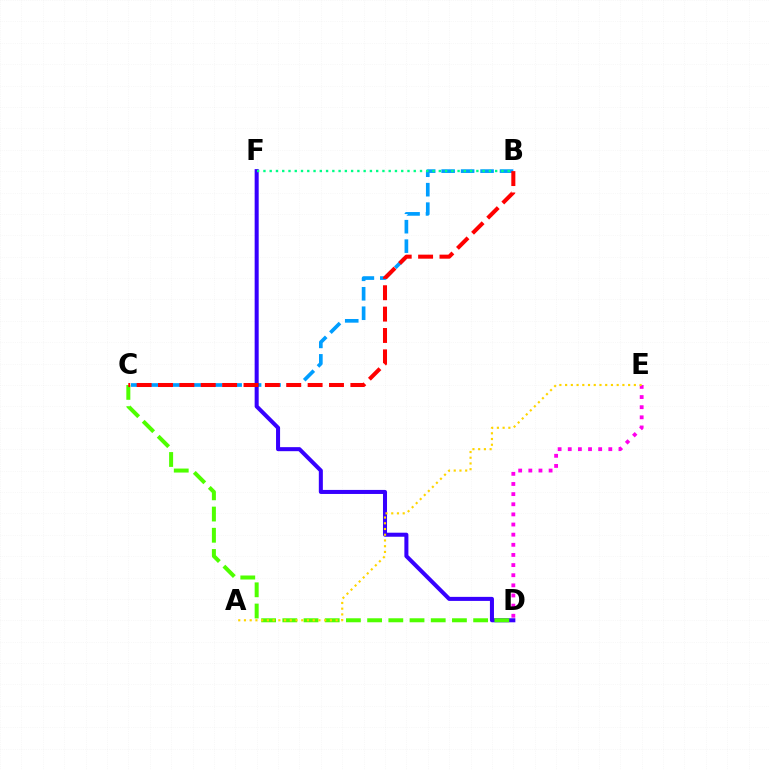{('B', 'C'): [{'color': '#009eff', 'line_style': 'dashed', 'thickness': 2.64}, {'color': '#ff0000', 'line_style': 'dashed', 'thickness': 2.9}], ('D', 'F'): [{'color': '#3700ff', 'line_style': 'solid', 'thickness': 2.91}], ('C', 'D'): [{'color': '#4fff00', 'line_style': 'dashed', 'thickness': 2.88}], ('D', 'E'): [{'color': '#ff00ed', 'line_style': 'dotted', 'thickness': 2.75}], ('A', 'E'): [{'color': '#ffd500', 'line_style': 'dotted', 'thickness': 1.56}], ('B', 'F'): [{'color': '#00ff86', 'line_style': 'dotted', 'thickness': 1.7}]}